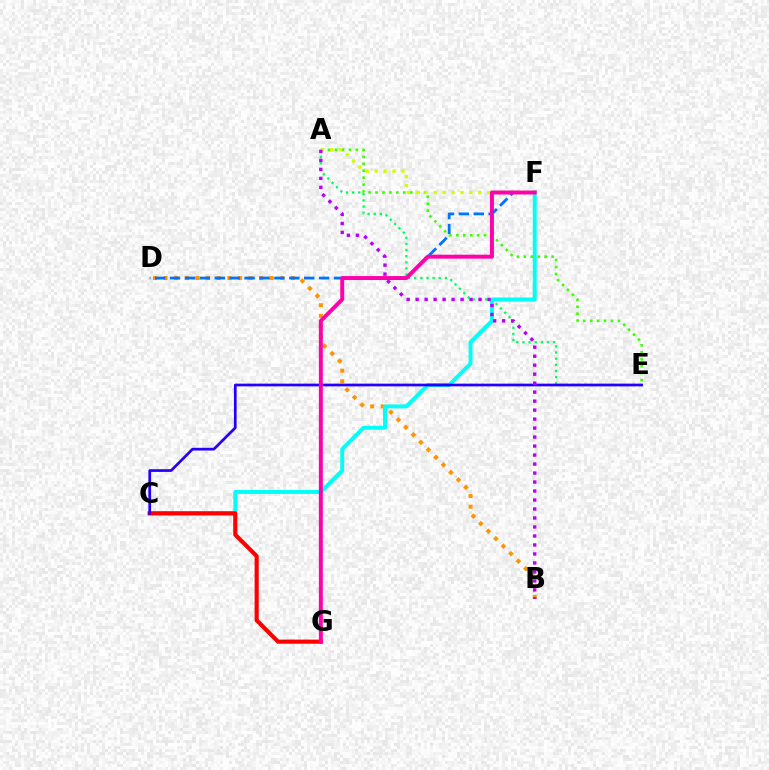{('B', 'D'): [{'color': '#ff9400', 'line_style': 'dotted', 'thickness': 2.88}], ('A', 'E'): [{'color': '#00ff5c', 'line_style': 'dotted', 'thickness': 1.67}, {'color': '#3dff00', 'line_style': 'dotted', 'thickness': 1.89}], ('D', 'F'): [{'color': '#0074ff', 'line_style': 'dashed', 'thickness': 2.02}], ('C', 'F'): [{'color': '#00fff6', 'line_style': 'solid', 'thickness': 2.83}], ('C', 'G'): [{'color': '#ff0000', 'line_style': 'solid', 'thickness': 2.98}], ('A', 'F'): [{'color': '#d1ff00', 'line_style': 'dotted', 'thickness': 2.43}], ('C', 'E'): [{'color': '#2500ff', 'line_style': 'solid', 'thickness': 1.95}], ('F', 'G'): [{'color': '#ff00ac', 'line_style': 'solid', 'thickness': 2.84}], ('A', 'B'): [{'color': '#b900ff', 'line_style': 'dotted', 'thickness': 2.44}]}